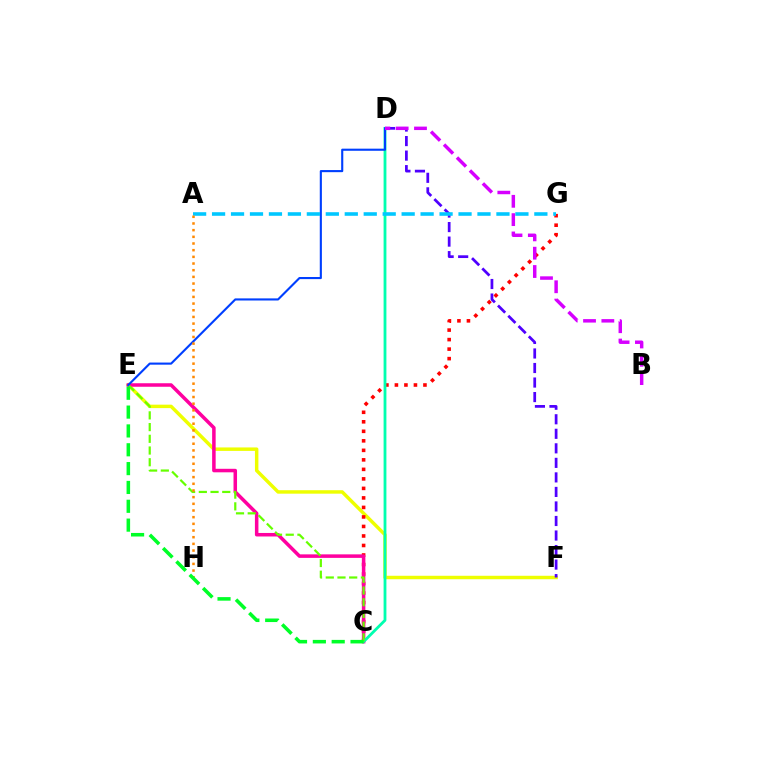{('E', 'F'): [{'color': '#eeff00', 'line_style': 'solid', 'thickness': 2.49}], ('C', 'G'): [{'color': '#ff0000', 'line_style': 'dotted', 'thickness': 2.58}], ('C', 'E'): [{'color': '#ff00a0', 'line_style': 'solid', 'thickness': 2.53}, {'color': '#66ff00', 'line_style': 'dashed', 'thickness': 1.59}, {'color': '#00ff27', 'line_style': 'dashed', 'thickness': 2.56}], ('C', 'D'): [{'color': '#00ffaf', 'line_style': 'solid', 'thickness': 2.03}], ('D', 'F'): [{'color': '#4f00ff', 'line_style': 'dashed', 'thickness': 1.97}], ('D', 'E'): [{'color': '#003fff', 'line_style': 'solid', 'thickness': 1.52}], ('A', 'G'): [{'color': '#00c7ff', 'line_style': 'dashed', 'thickness': 2.58}], ('A', 'H'): [{'color': '#ff8800', 'line_style': 'dotted', 'thickness': 1.81}], ('B', 'D'): [{'color': '#d600ff', 'line_style': 'dashed', 'thickness': 2.49}]}